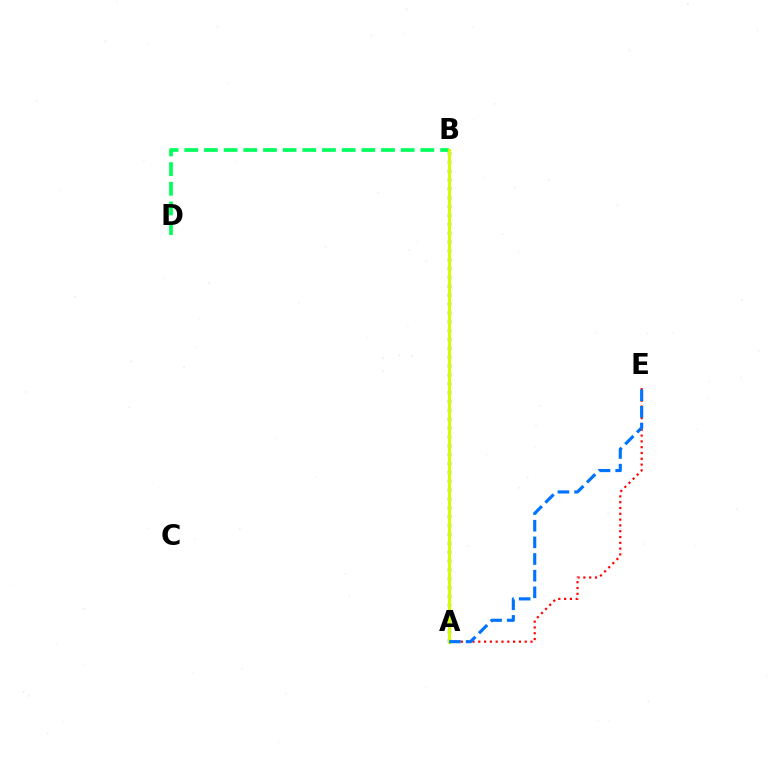{('A', 'E'): [{'color': '#ff0000', 'line_style': 'dotted', 'thickness': 1.58}, {'color': '#0074ff', 'line_style': 'dashed', 'thickness': 2.26}], ('B', 'D'): [{'color': '#00ff5c', 'line_style': 'dashed', 'thickness': 2.67}], ('A', 'B'): [{'color': '#b900ff', 'line_style': 'dotted', 'thickness': 2.41}, {'color': '#d1ff00', 'line_style': 'solid', 'thickness': 2.23}]}